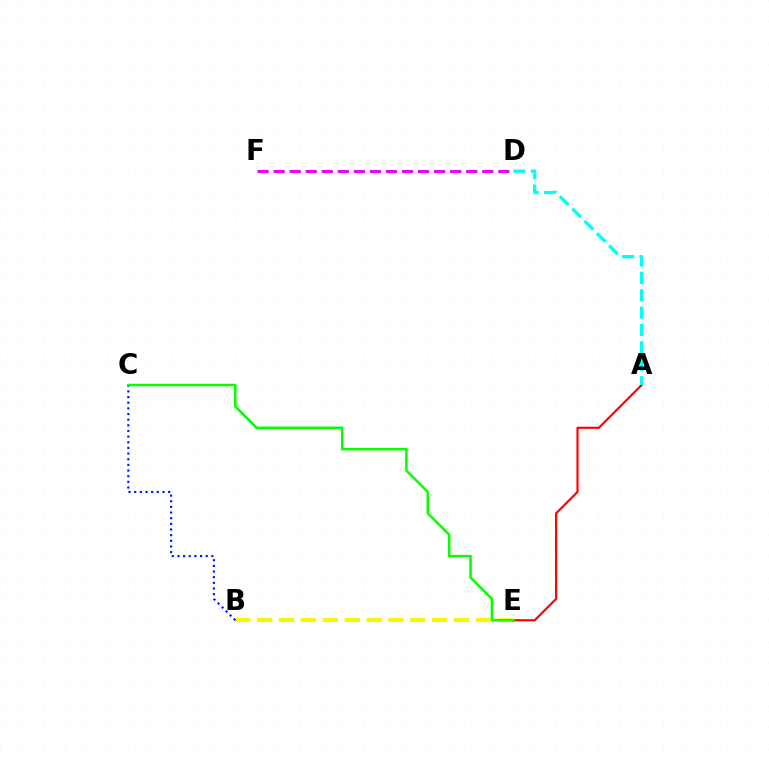{('B', 'E'): [{'color': '#fcf500', 'line_style': 'dashed', 'thickness': 2.97}], ('B', 'C'): [{'color': '#0010ff', 'line_style': 'dotted', 'thickness': 1.54}], ('A', 'E'): [{'color': '#ff0000', 'line_style': 'solid', 'thickness': 1.55}], ('A', 'D'): [{'color': '#00fff6', 'line_style': 'dashed', 'thickness': 2.36}], ('C', 'E'): [{'color': '#08ff00', 'line_style': 'solid', 'thickness': 1.81}], ('D', 'F'): [{'color': '#ee00ff', 'line_style': 'dashed', 'thickness': 2.18}]}